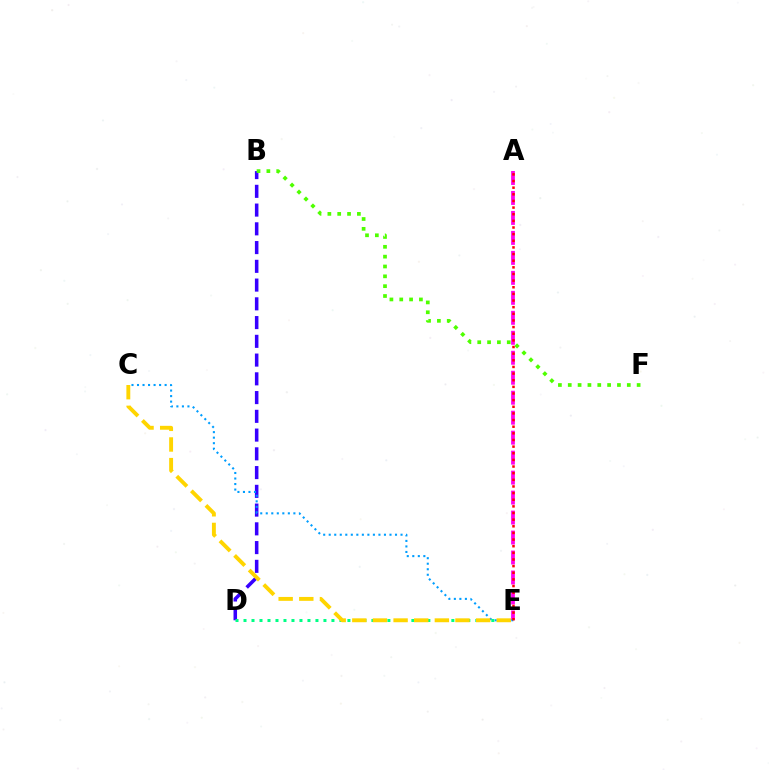{('B', 'D'): [{'color': '#3700ff', 'line_style': 'dashed', 'thickness': 2.55}], ('B', 'F'): [{'color': '#4fff00', 'line_style': 'dotted', 'thickness': 2.67}], ('A', 'E'): [{'color': '#ff00ed', 'line_style': 'dashed', 'thickness': 2.71}, {'color': '#ff0000', 'line_style': 'dotted', 'thickness': 1.8}], ('C', 'E'): [{'color': '#009eff', 'line_style': 'dotted', 'thickness': 1.5}, {'color': '#ffd500', 'line_style': 'dashed', 'thickness': 2.8}], ('D', 'E'): [{'color': '#00ff86', 'line_style': 'dotted', 'thickness': 2.17}]}